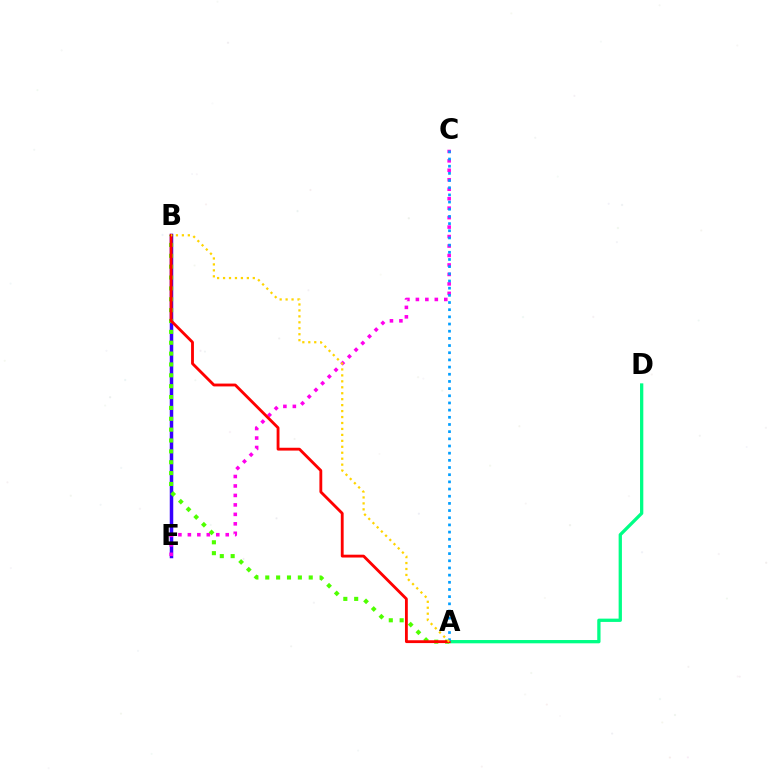{('B', 'E'): [{'color': '#3700ff', 'line_style': 'solid', 'thickness': 2.52}], ('A', 'D'): [{'color': '#00ff86', 'line_style': 'solid', 'thickness': 2.37}], ('C', 'E'): [{'color': '#ff00ed', 'line_style': 'dotted', 'thickness': 2.57}], ('A', 'B'): [{'color': '#4fff00', 'line_style': 'dotted', 'thickness': 2.95}, {'color': '#ff0000', 'line_style': 'solid', 'thickness': 2.04}, {'color': '#ffd500', 'line_style': 'dotted', 'thickness': 1.62}], ('A', 'C'): [{'color': '#009eff', 'line_style': 'dotted', 'thickness': 1.95}]}